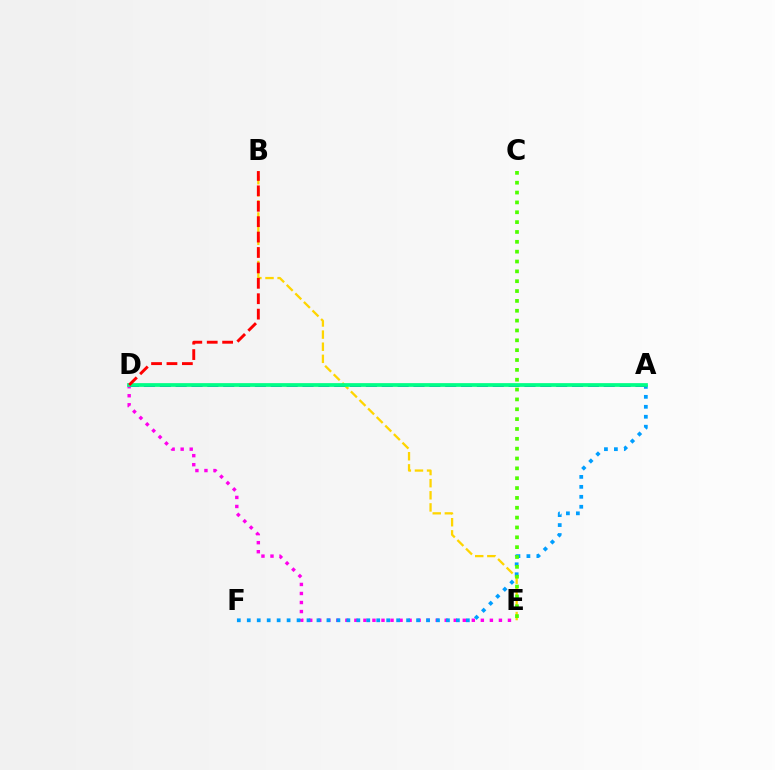{('B', 'E'): [{'color': '#ffd500', 'line_style': 'dashed', 'thickness': 1.65}], ('D', 'E'): [{'color': '#ff00ed', 'line_style': 'dotted', 'thickness': 2.45}], ('A', 'F'): [{'color': '#009eff', 'line_style': 'dotted', 'thickness': 2.71}], ('C', 'E'): [{'color': '#4fff00', 'line_style': 'dotted', 'thickness': 2.68}], ('A', 'D'): [{'color': '#3700ff', 'line_style': 'dashed', 'thickness': 2.15}, {'color': '#00ff86', 'line_style': 'solid', 'thickness': 2.69}], ('B', 'D'): [{'color': '#ff0000', 'line_style': 'dashed', 'thickness': 2.09}]}